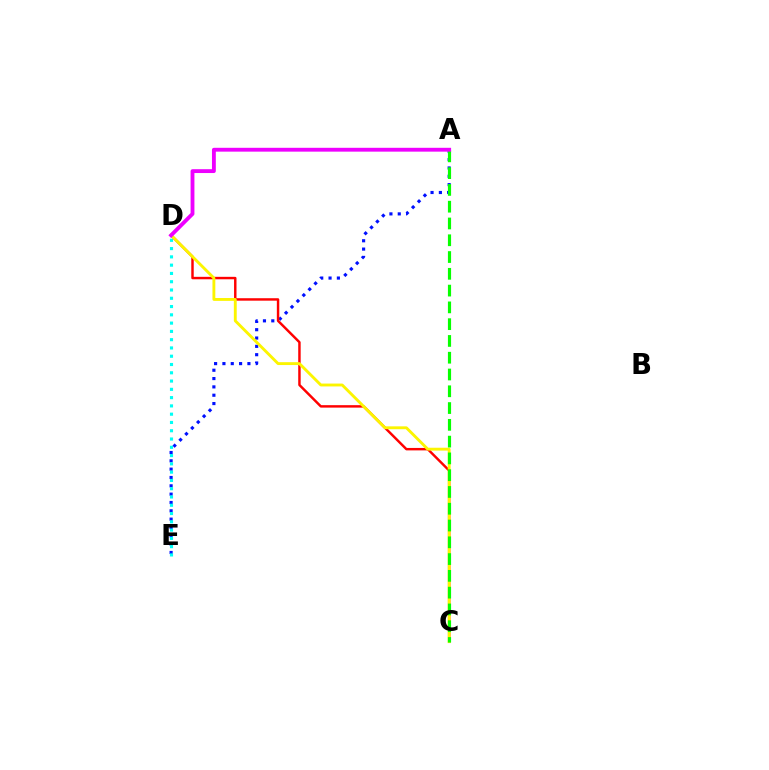{('A', 'E'): [{'color': '#0010ff', 'line_style': 'dotted', 'thickness': 2.26}], ('C', 'D'): [{'color': '#ff0000', 'line_style': 'solid', 'thickness': 1.76}, {'color': '#fcf500', 'line_style': 'solid', 'thickness': 2.06}], ('D', 'E'): [{'color': '#00fff6', 'line_style': 'dotted', 'thickness': 2.25}], ('A', 'C'): [{'color': '#08ff00', 'line_style': 'dashed', 'thickness': 2.28}], ('A', 'D'): [{'color': '#ee00ff', 'line_style': 'solid', 'thickness': 2.77}]}